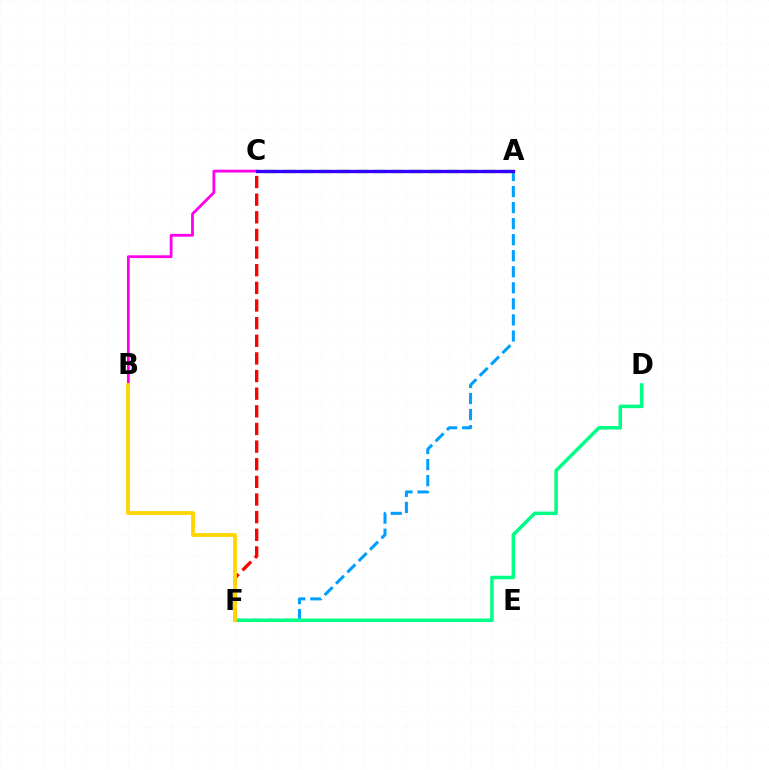{('B', 'C'): [{'color': '#ff00ed', 'line_style': 'solid', 'thickness': 2.01}], ('A', 'F'): [{'color': '#009eff', 'line_style': 'dashed', 'thickness': 2.18}], ('A', 'C'): [{'color': '#4fff00', 'line_style': 'dashed', 'thickness': 2.47}, {'color': '#3700ff', 'line_style': 'solid', 'thickness': 2.39}], ('C', 'F'): [{'color': '#ff0000', 'line_style': 'dashed', 'thickness': 2.4}], ('D', 'F'): [{'color': '#00ff86', 'line_style': 'solid', 'thickness': 2.54}], ('B', 'F'): [{'color': '#ffd500', 'line_style': 'solid', 'thickness': 2.75}]}